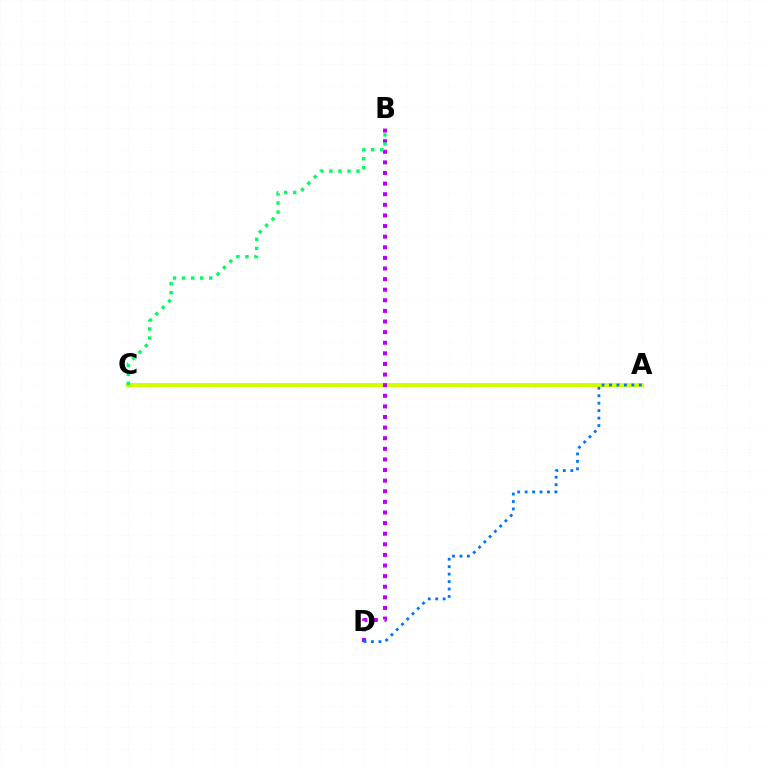{('A', 'C'): [{'color': '#ff0000', 'line_style': 'dashed', 'thickness': 2.01}, {'color': '#d1ff00', 'line_style': 'solid', 'thickness': 2.9}], ('B', 'D'): [{'color': '#b900ff', 'line_style': 'dotted', 'thickness': 2.88}], ('A', 'D'): [{'color': '#0074ff', 'line_style': 'dotted', 'thickness': 2.02}], ('B', 'C'): [{'color': '#00ff5c', 'line_style': 'dotted', 'thickness': 2.45}]}